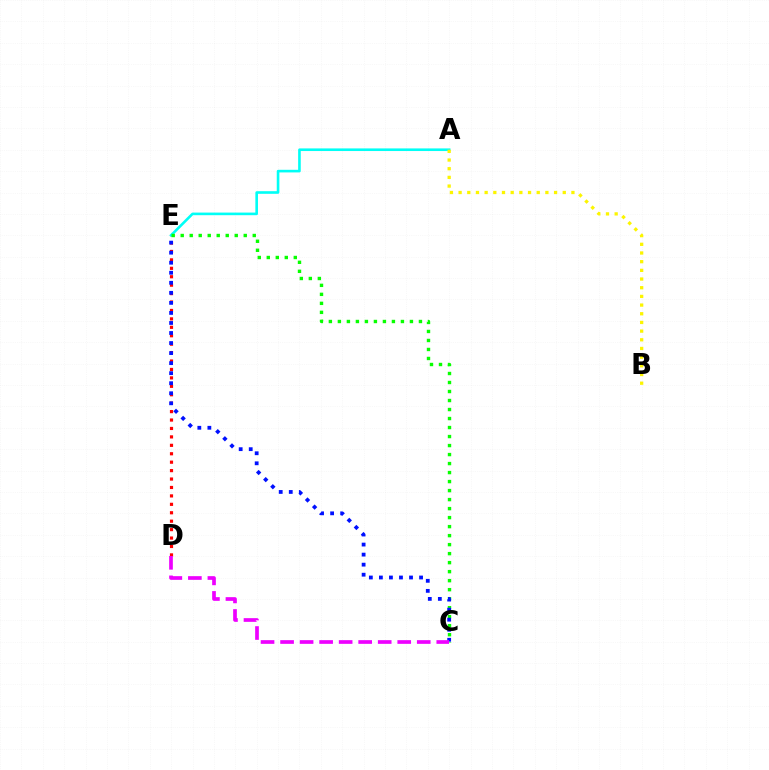{('D', 'E'): [{'color': '#ff0000', 'line_style': 'dotted', 'thickness': 2.29}], ('A', 'E'): [{'color': '#00fff6', 'line_style': 'solid', 'thickness': 1.89}], ('C', 'E'): [{'color': '#08ff00', 'line_style': 'dotted', 'thickness': 2.45}, {'color': '#0010ff', 'line_style': 'dotted', 'thickness': 2.73}], ('A', 'B'): [{'color': '#fcf500', 'line_style': 'dotted', 'thickness': 2.36}], ('C', 'D'): [{'color': '#ee00ff', 'line_style': 'dashed', 'thickness': 2.65}]}